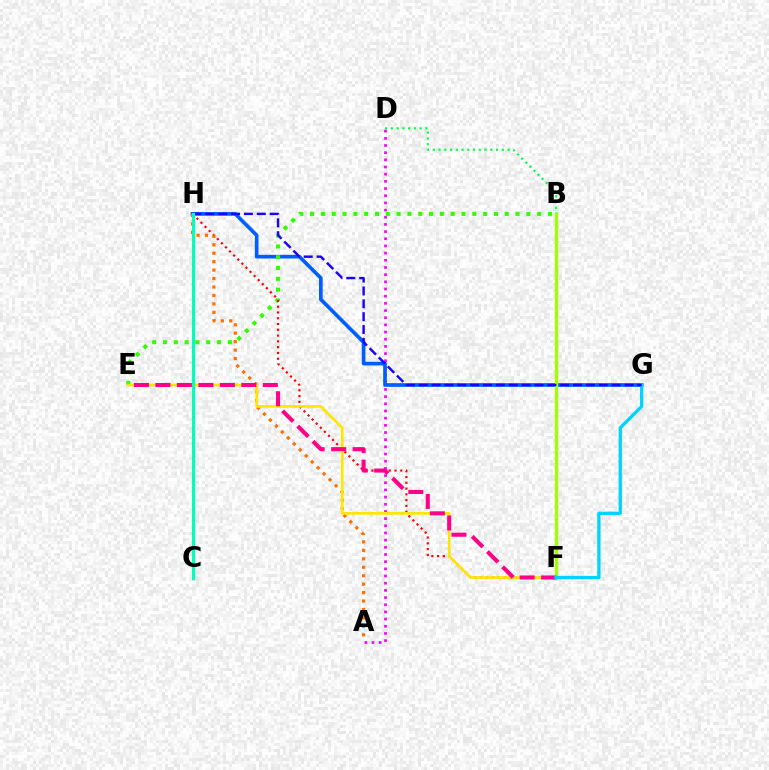{('A', 'D'): [{'color': '#fa00f9', 'line_style': 'dotted', 'thickness': 1.95}], ('C', 'H'): [{'color': '#8a00ff', 'line_style': 'dashed', 'thickness': 2.12}, {'color': '#00ffbb', 'line_style': 'solid', 'thickness': 2.26}], ('D', 'F'): [{'color': '#00ff45', 'line_style': 'dotted', 'thickness': 1.56}], ('G', 'H'): [{'color': '#005dff', 'line_style': 'solid', 'thickness': 2.65}, {'color': '#1900ff', 'line_style': 'dashed', 'thickness': 1.75}], ('B', 'E'): [{'color': '#31ff00', 'line_style': 'dotted', 'thickness': 2.94}], ('F', 'H'): [{'color': '#ff0000', 'line_style': 'dotted', 'thickness': 1.57}], ('A', 'H'): [{'color': '#ff7000', 'line_style': 'dotted', 'thickness': 2.3}], ('B', 'F'): [{'color': '#a2ff00', 'line_style': 'solid', 'thickness': 2.38}], ('E', 'F'): [{'color': '#ffe600', 'line_style': 'solid', 'thickness': 1.91}, {'color': '#ff0088', 'line_style': 'dashed', 'thickness': 2.92}], ('F', 'G'): [{'color': '#00d3ff', 'line_style': 'solid', 'thickness': 2.37}]}